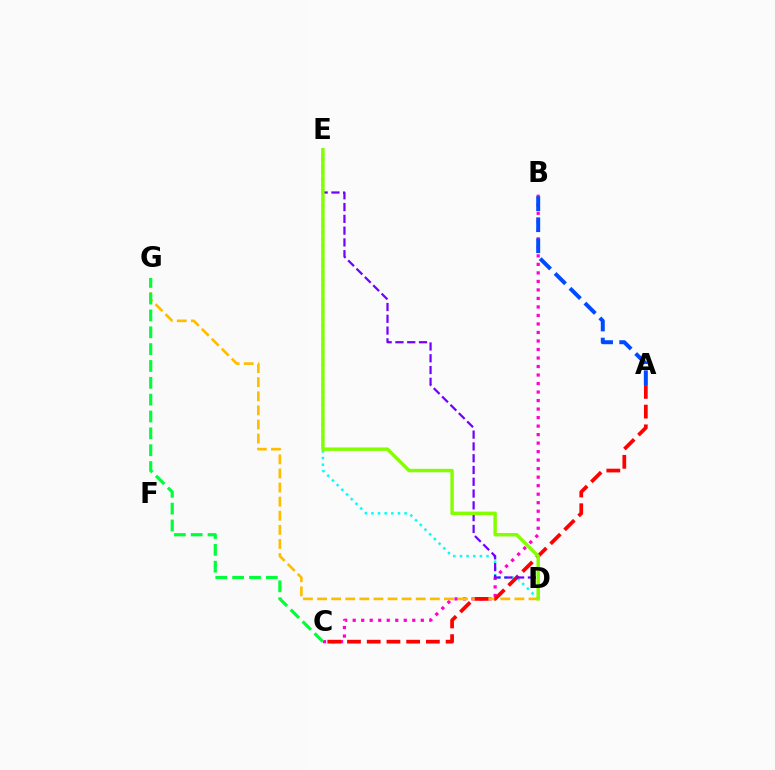{('D', 'E'): [{'color': '#00fff6', 'line_style': 'dotted', 'thickness': 1.8}, {'color': '#7200ff', 'line_style': 'dashed', 'thickness': 1.6}, {'color': '#84ff00', 'line_style': 'solid', 'thickness': 2.48}], ('B', 'C'): [{'color': '#ff00cf', 'line_style': 'dotted', 'thickness': 2.31}], ('D', 'G'): [{'color': '#ffbd00', 'line_style': 'dashed', 'thickness': 1.91}], ('A', 'C'): [{'color': '#ff0000', 'line_style': 'dashed', 'thickness': 2.68}], ('A', 'B'): [{'color': '#004bff', 'line_style': 'dashed', 'thickness': 2.86}], ('C', 'G'): [{'color': '#00ff39', 'line_style': 'dashed', 'thickness': 2.29}]}